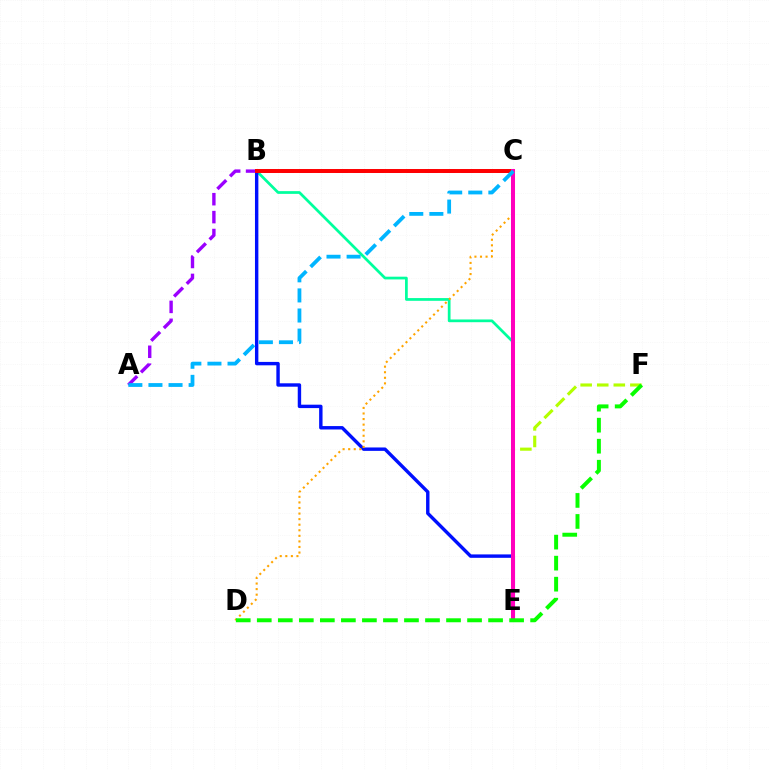{('B', 'E'): [{'color': '#00ff9d', 'line_style': 'solid', 'thickness': 1.97}, {'color': '#0010ff', 'line_style': 'solid', 'thickness': 2.45}], ('E', 'F'): [{'color': '#b3ff00', 'line_style': 'dashed', 'thickness': 2.25}], ('C', 'D'): [{'color': '#ffa500', 'line_style': 'dotted', 'thickness': 1.51}], ('A', 'C'): [{'color': '#9b00ff', 'line_style': 'dashed', 'thickness': 2.43}, {'color': '#00b5ff', 'line_style': 'dashed', 'thickness': 2.73}], ('B', 'C'): [{'color': '#ff0000', 'line_style': 'solid', 'thickness': 2.85}], ('C', 'E'): [{'color': '#ff00bd', 'line_style': 'solid', 'thickness': 2.9}], ('D', 'F'): [{'color': '#08ff00', 'line_style': 'dashed', 'thickness': 2.86}]}